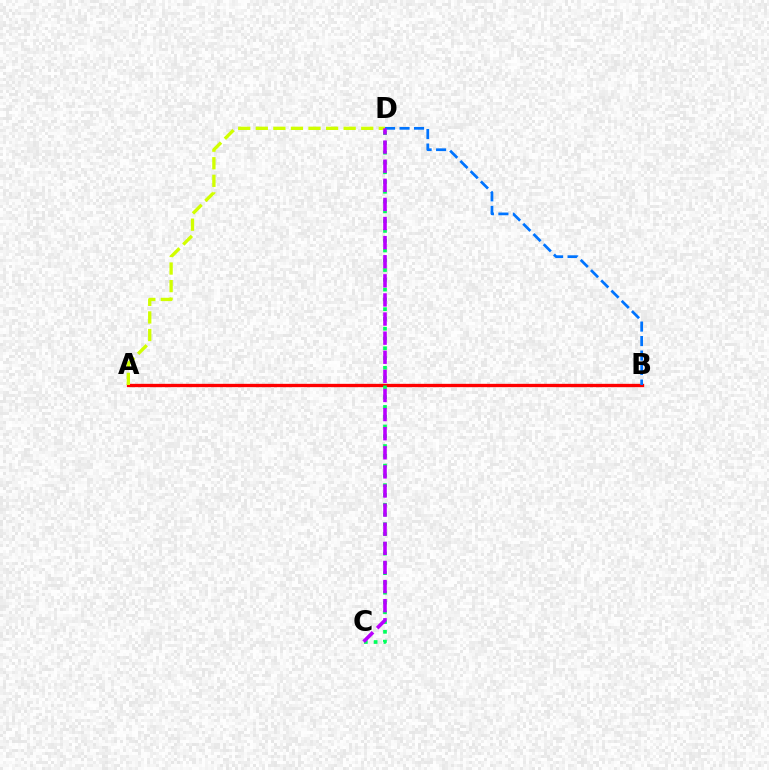{('A', 'B'): [{'color': '#ff0000', 'line_style': 'solid', 'thickness': 2.39}], ('B', 'D'): [{'color': '#0074ff', 'line_style': 'dashed', 'thickness': 1.97}], ('A', 'D'): [{'color': '#d1ff00', 'line_style': 'dashed', 'thickness': 2.39}], ('C', 'D'): [{'color': '#00ff5c', 'line_style': 'dotted', 'thickness': 2.66}, {'color': '#b900ff', 'line_style': 'dashed', 'thickness': 2.6}]}